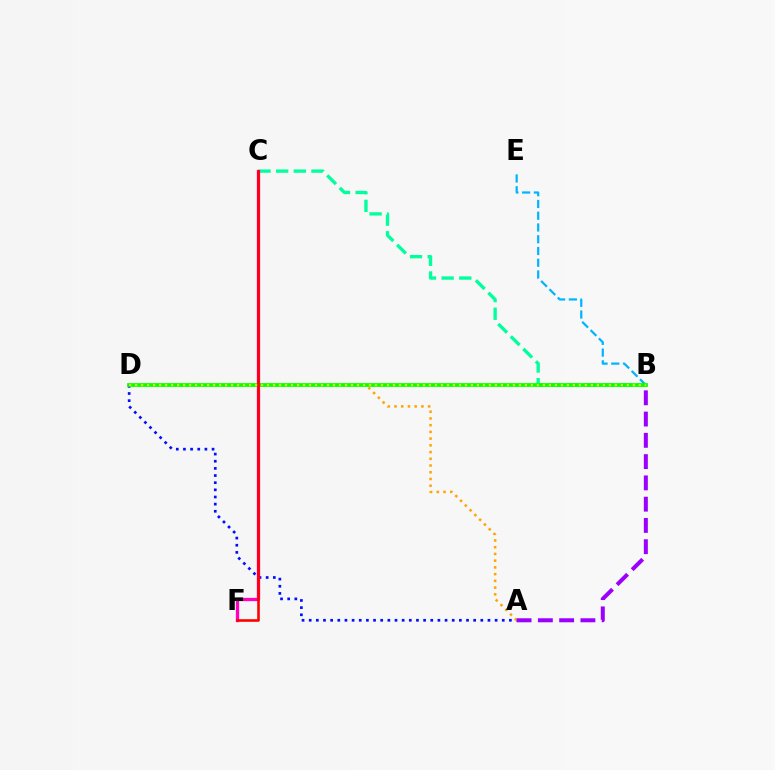{('A', 'D'): [{'color': '#0010ff', 'line_style': 'dotted', 'thickness': 1.94}, {'color': '#ffa500', 'line_style': 'dotted', 'thickness': 1.83}], ('B', 'E'): [{'color': '#00b5ff', 'line_style': 'dashed', 'thickness': 1.6}], ('B', 'C'): [{'color': '#00ff9d', 'line_style': 'dashed', 'thickness': 2.4}], ('B', 'D'): [{'color': '#08ff00', 'line_style': 'solid', 'thickness': 2.68}, {'color': '#b3ff00', 'line_style': 'dotted', 'thickness': 1.63}], ('A', 'B'): [{'color': '#9b00ff', 'line_style': 'dashed', 'thickness': 2.89}], ('C', 'F'): [{'color': '#ff00bd', 'line_style': 'solid', 'thickness': 2.37}, {'color': '#ff0000', 'line_style': 'solid', 'thickness': 1.88}]}